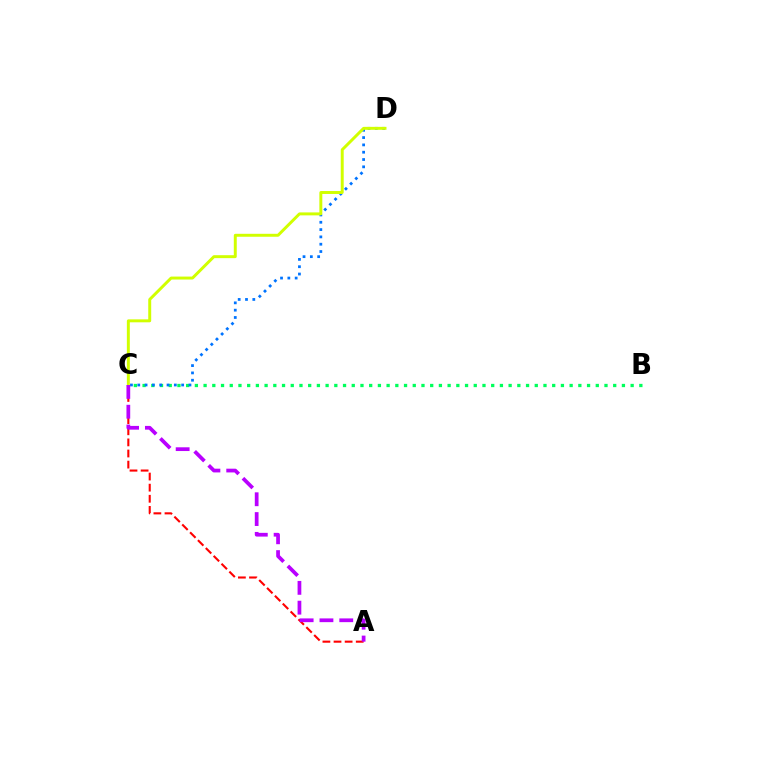{('B', 'C'): [{'color': '#00ff5c', 'line_style': 'dotted', 'thickness': 2.37}], ('C', 'D'): [{'color': '#0074ff', 'line_style': 'dotted', 'thickness': 1.99}, {'color': '#d1ff00', 'line_style': 'solid', 'thickness': 2.13}], ('A', 'C'): [{'color': '#ff0000', 'line_style': 'dashed', 'thickness': 1.51}, {'color': '#b900ff', 'line_style': 'dashed', 'thickness': 2.69}]}